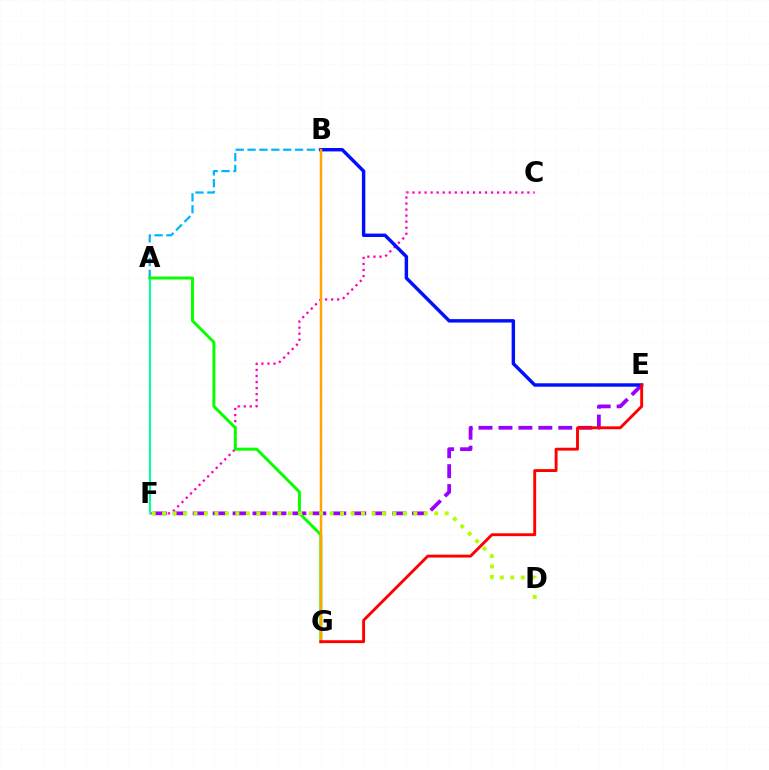{('C', 'F'): [{'color': '#ff00bd', 'line_style': 'dotted', 'thickness': 1.64}], ('E', 'F'): [{'color': '#9b00ff', 'line_style': 'dashed', 'thickness': 2.71}], ('A', 'F'): [{'color': '#00ff9d', 'line_style': 'solid', 'thickness': 1.51}], ('A', 'B'): [{'color': '#00b5ff', 'line_style': 'dashed', 'thickness': 1.61}], ('A', 'G'): [{'color': '#08ff00', 'line_style': 'solid', 'thickness': 2.12}], ('B', 'E'): [{'color': '#0010ff', 'line_style': 'solid', 'thickness': 2.47}], ('B', 'G'): [{'color': '#ffa500', 'line_style': 'solid', 'thickness': 1.78}], ('D', 'F'): [{'color': '#b3ff00', 'line_style': 'dotted', 'thickness': 2.84}], ('E', 'G'): [{'color': '#ff0000', 'line_style': 'solid', 'thickness': 2.08}]}